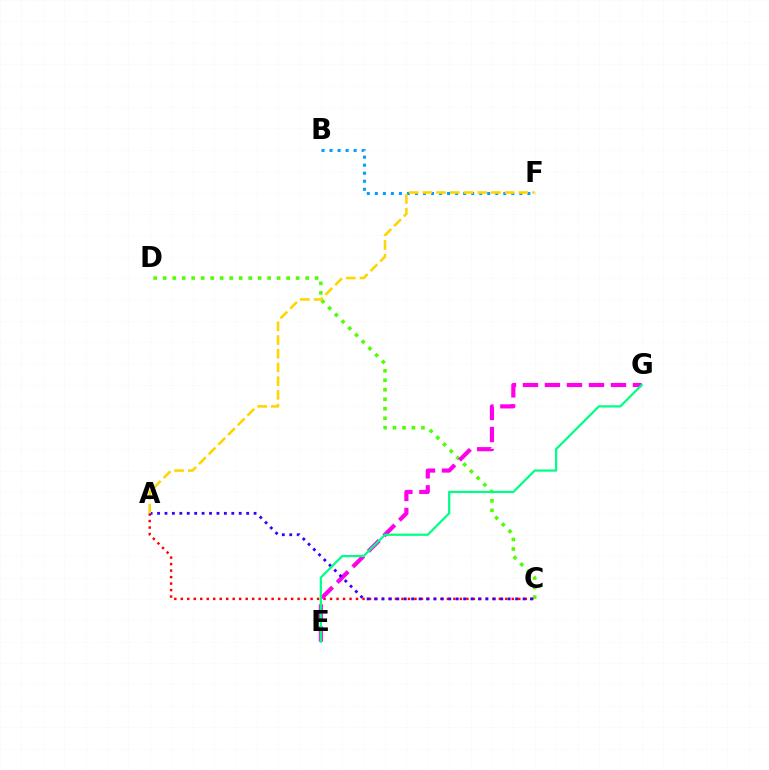{('C', 'D'): [{'color': '#4fff00', 'line_style': 'dotted', 'thickness': 2.58}], ('B', 'F'): [{'color': '#009eff', 'line_style': 'dotted', 'thickness': 2.18}], ('A', 'C'): [{'color': '#ff0000', 'line_style': 'dotted', 'thickness': 1.76}, {'color': '#3700ff', 'line_style': 'dotted', 'thickness': 2.02}], ('E', 'G'): [{'color': '#ff00ed', 'line_style': 'dashed', 'thickness': 2.99}, {'color': '#00ff86', 'line_style': 'solid', 'thickness': 1.61}], ('A', 'F'): [{'color': '#ffd500', 'line_style': 'dashed', 'thickness': 1.86}]}